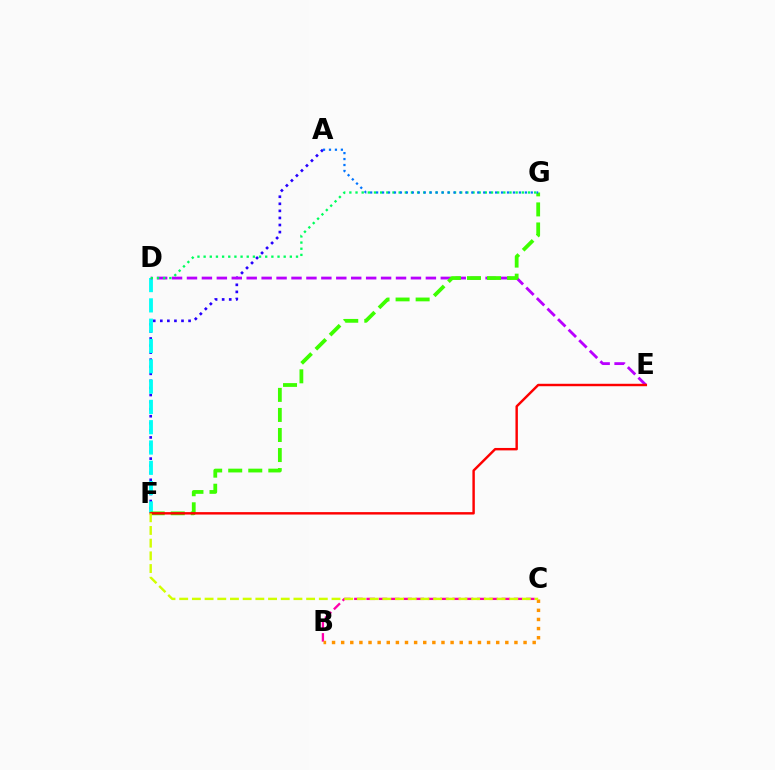{('A', 'F'): [{'color': '#2500ff', 'line_style': 'dotted', 'thickness': 1.92}], ('D', 'F'): [{'color': '#00fff6', 'line_style': 'dashed', 'thickness': 2.76}], ('D', 'E'): [{'color': '#b900ff', 'line_style': 'dashed', 'thickness': 2.03}], ('B', 'C'): [{'color': '#ff00ac', 'line_style': 'dashed', 'thickness': 1.67}, {'color': '#ff9400', 'line_style': 'dotted', 'thickness': 2.48}], ('F', 'G'): [{'color': '#3dff00', 'line_style': 'dashed', 'thickness': 2.72}], ('E', 'F'): [{'color': '#ff0000', 'line_style': 'solid', 'thickness': 1.75}], ('D', 'G'): [{'color': '#00ff5c', 'line_style': 'dotted', 'thickness': 1.67}], ('A', 'G'): [{'color': '#0074ff', 'line_style': 'dotted', 'thickness': 1.62}], ('C', 'F'): [{'color': '#d1ff00', 'line_style': 'dashed', 'thickness': 1.72}]}